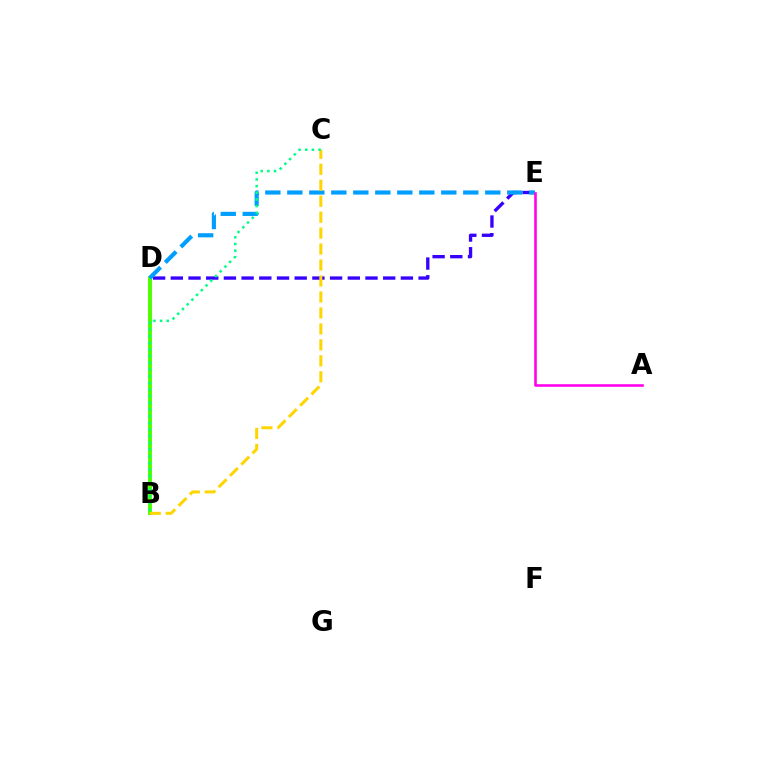{('B', 'D'): [{'color': '#ff0000', 'line_style': 'dashed', 'thickness': 1.57}, {'color': '#4fff00', 'line_style': 'solid', 'thickness': 2.83}], ('D', 'E'): [{'color': '#3700ff', 'line_style': 'dashed', 'thickness': 2.4}, {'color': '#009eff', 'line_style': 'dashed', 'thickness': 2.99}], ('A', 'E'): [{'color': '#ff00ed', 'line_style': 'solid', 'thickness': 1.87}], ('B', 'C'): [{'color': '#ffd500', 'line_style': 'dashed', 'thickness': 2.17}, {'color': '#00ff86', 'line_style': 'dotted', 'thickness': 1.81}]}